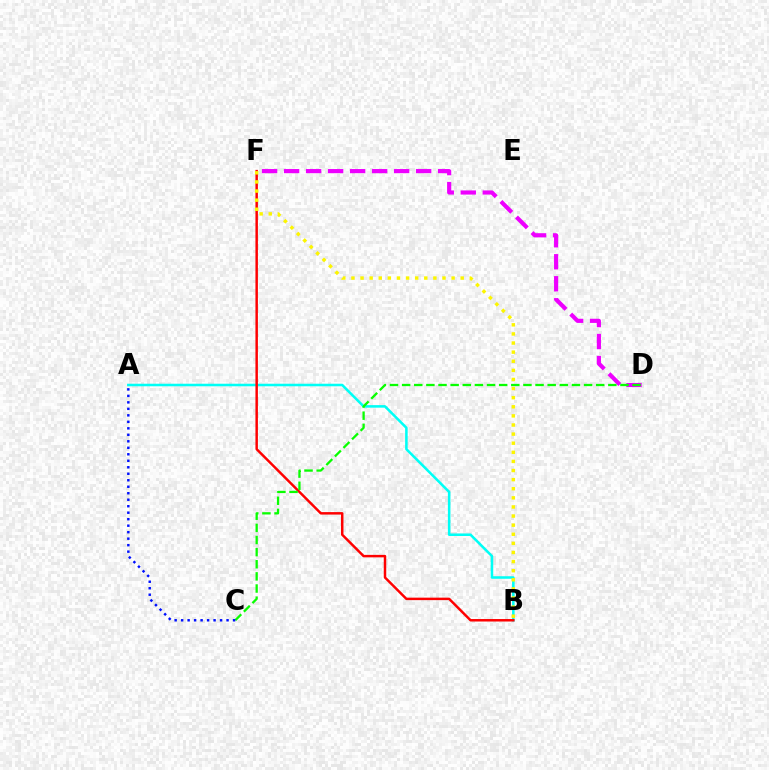{('A', 'B'): [{'color': '#00fff6', 'line_style': 'solid', 'thickness': 1.83}], ('D', 'F'): [{'color': '#ee00ff', 'line_style': 'dashed', 'thickness': 2.99}], ('B', 'F'): [{'color': '#ff0000', 'line_style': 'solid', 'thickness': 1.78}, {'color': '#fcf500', 'line_style': 'dotted', 'thickness': 2.47}], ('C', 'D'): [{'color': '#08ff00', 'line_style': 'dashed', 'thickness': 1.65}], ('A', 'C'): [{'color': '#0010ff', 'line_style': 'dotted', 'thickness': 1.76}]}